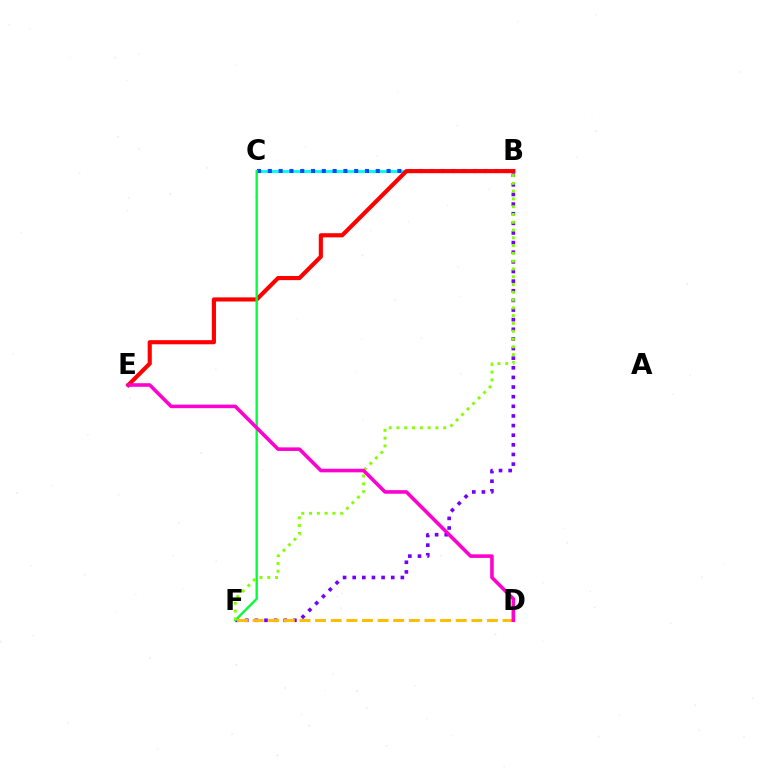{('B', 'C'): [{'color': '#00fff6', 'line_style': 'solid', 'thickness': 2.13}, {'color': '#004bff', 'line_style': 'dotted', 'thickness': 2.93}], ('B', 'E'): [{'color': '#ff0000', 'line_style': 'solid', 'thickness': 2.98}], ('B', 'F'): [{'color': '#7200ff', 'line_style': 'dotted', 'thickness': 2.62}, {'color': '#84ff00', 'line_style': 'dotted', 'thickness': 2.12}], ('C', 'F'): [{'color': '#00ff39', 'line_style': 'solid', 'thickness': 1.69}], ('D', 'F'): [{'color': '#ffbd00', 'line_style': 'dashed', 'thickness': 2.12}], ('D', 'E'): [{'color': '#ff00cf', 'line_style': 'solid', 'thickness': 2.57}]}